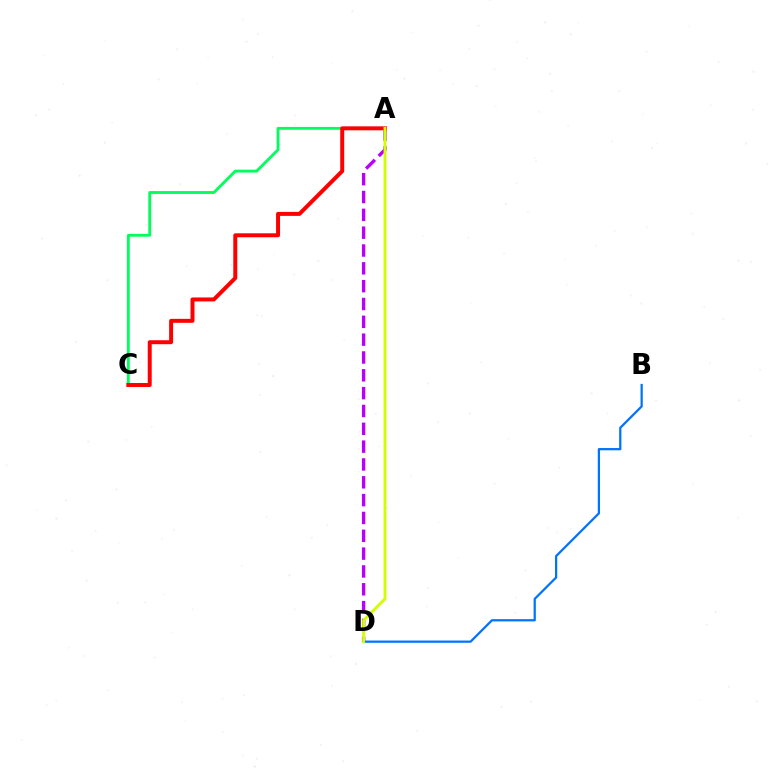{('A', 'D'): [{'color': '#b900ff', 'line_style': 'dashed', 'thickness': 2.42}, {'color': '#d1ff00', 'line_style': 'solid', 'thickness': 2.08}], ('A', 'C'): [{'color': '#00ff5c', 'line_style': 'solid', 'thickness': 2.05}, {'color': '#ff0000', 'line_style': 'solid', 'thickness': 2.86}], ('B', 'D'): [{'color': '#0074ff', 'line_style': 'solid', 'thickness': 1.62}]}